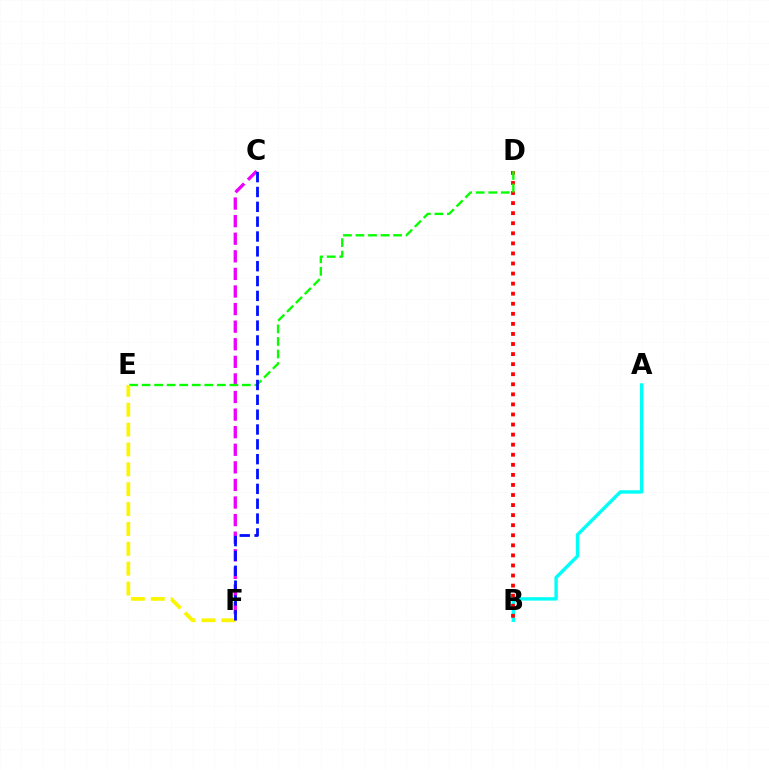{('A', 'B'): [{'color': '#00fff6', 'line_style': 'solid', 'thickness': 2.45}], ('C', 'F'): [{'color': '#ee00ff', 'line_style': 'dashed', 'thickness': 2.39}, {'color': '#0010ff', 'line_style': 'dashed', 'thickness': 2.02}], ('B', 'D'): [{'color': '#ff0000', 'line_style': 'dotted', 'thickness': 2.73}], ('D', 'E'): [{'color': '#08ff00', 'line_style': 'dashed', 'thickness': 1.7}], ('E', 'F'): [{'color': '#fcf500', 'line_style': 'dashed', 'thickness': 2.7}]}